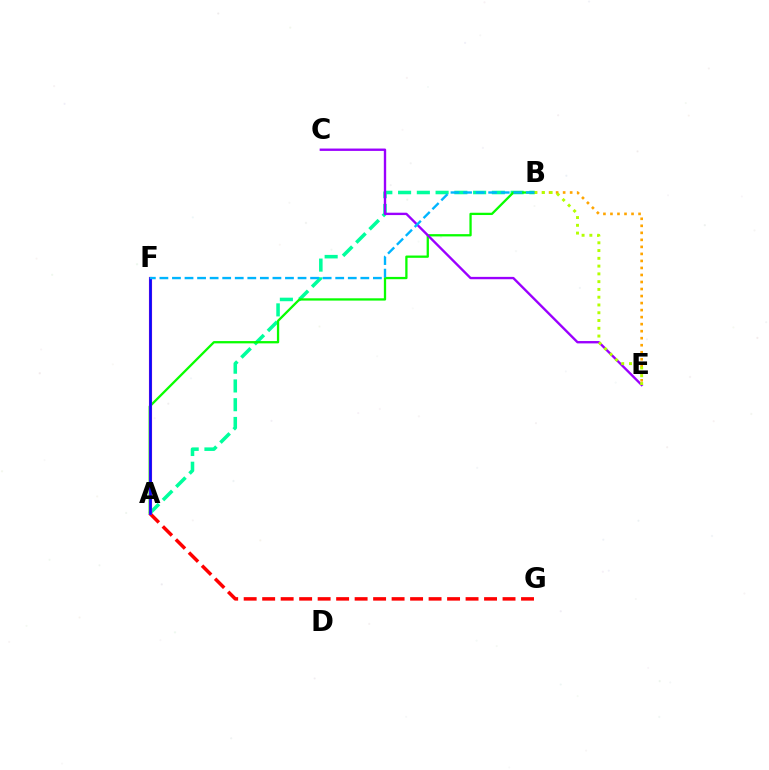{('A', 'B'): [{'color': '#00ff9d', 'line_style': 'dashed', 'thickness': 2.55}, {'color': '#08ff00', 'line_style': 'solid', 'thickness': 1.65}], ('C', 'E'): [{'color': '#9b00ff', 'line_style': 'solid', 'thickness': 1.71}], ('A', 'G'): [{'color': '#ff0000', 'line_style': 'dashed', 'thickness': 2.51}], ('A', 'F'): [{'color': '#ff00bd', 'line_style': 'solid', 'thickness': 2.26}, {'color': '#0010ff', 'line_style': 'solid', 'thickness': 1.85}], ('B', 'E'): [{'color': '#ffa500', 'line_style': 'dotted', 'thickness': 1.91}, {'color': '#b3ff00', 'line_style': 'dotted', 'thickness': 2.11}], ('B', 'F'): [{'color': '#00b5ff', 'line_style': 'dashed', 'thickness': 1.71}]}